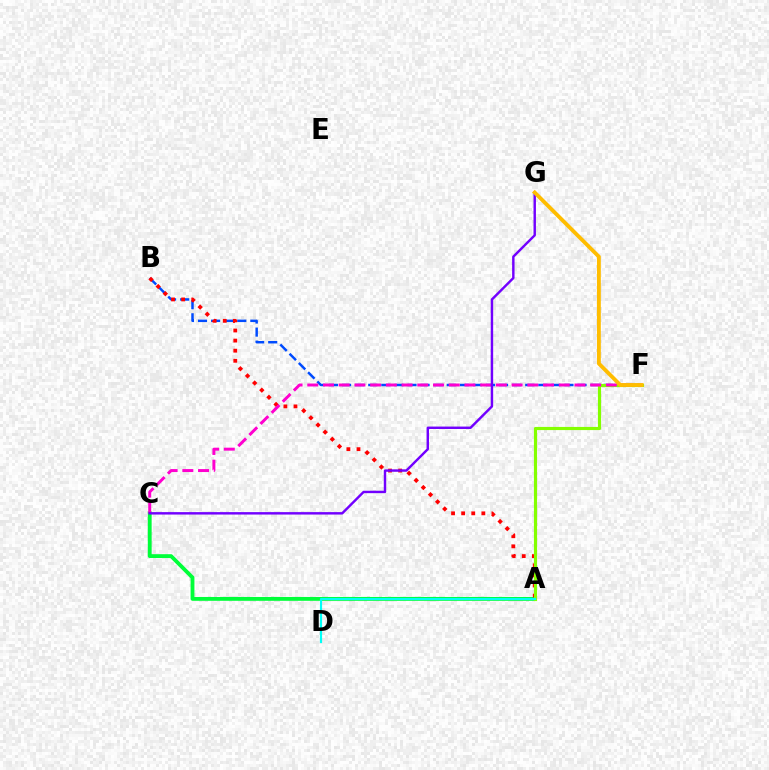{('B', 'F'): [{'color': '#004bff', 'line_style': 'dashed', 'thickness': 1.78}], ('A', 'C'): [{'color': '#00ff39', 'line_style': 'solid', 'thickness': 2.76}], ('A', 'B'): [{'color': '#ff0000', 'line_style': 'dotted', 'thickness': 2.74}], ('A', 'F'): [{'color': '#84ff00', 'line_style': 'solid', 'thickness': 2.27}], ('C', 'F'): [{'color': '#ff00cf', 'line_style': 'dashed', 'thickness': 2.14}], ('A', 'D'): [{'color': '#00fff6', 'line_style': 'solid', 'thickness': 1.56}], ('C', 'G'): [{'color': '#7200ff', 'line_style': 'solid', 'thickness': 1.75}], ('F', 'G'): [{'color': '#ffbd00', 'line_style': 'solid', 'thickness': 2.78}]}